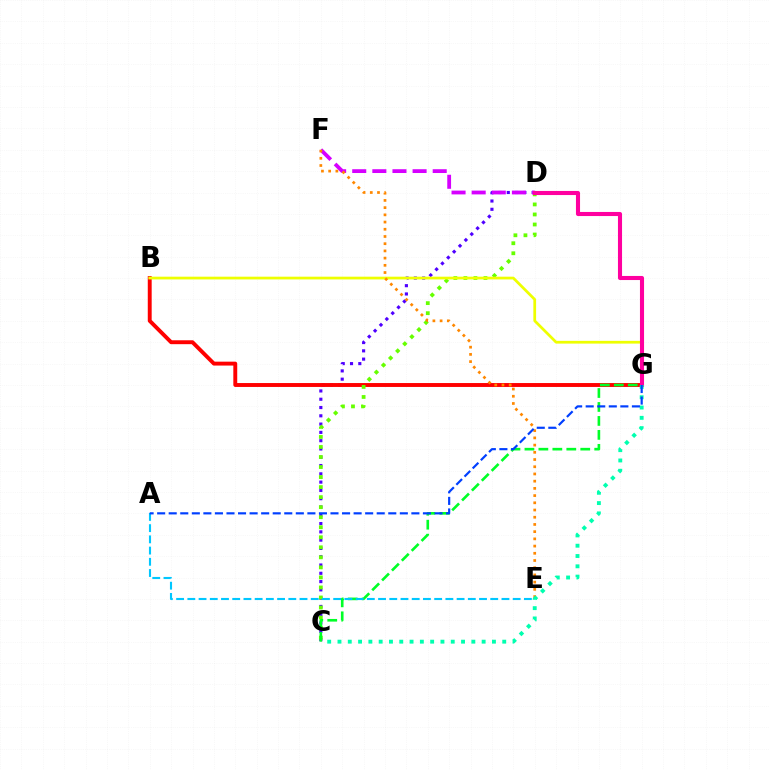{('C', 'D'): [{'color': '#4f00ff', 'line_style': 'dotted', 'thickness': 2.25}, {'color': '#66ff00', 'line_style': 'dotted', 'thickness': 2.73}], ('B', 'G'): [{'color': '#ff0000', 'line_style': 'solid', 'thickness': 2.81}, {'color': '#eeff00', 'line_style': 'solid', 'thickness': 1.98}], ('C', 'G'): [{'color': '#00ff27', 'line_style': 'dashed', 'thickness': 1.9}, {'color': '#00ffaf', 'line_style': 'dotted', 'thickness': 2.8}], ('D', 'F'): [{'color': '#d600ff', 'line_style': 'dashed', 'thickness': 2.73}], ('D', 'G'): [{'color': '#ff00a0', 'line_style': 'solid', 'thickness': 2.94}], ('A', 'E'): [{'color': '#00c7ff', 'line_style': 'dashed', 'thickness': 1.52}], ('E', 'F'): [{'color': '#ff8800', 'line_style': 'dotted', 'thickness': 1.96}], ('A', 'G'): [{'color': '#003fff', 'line_style': 'dashed', 'thickness': 1.57}]}